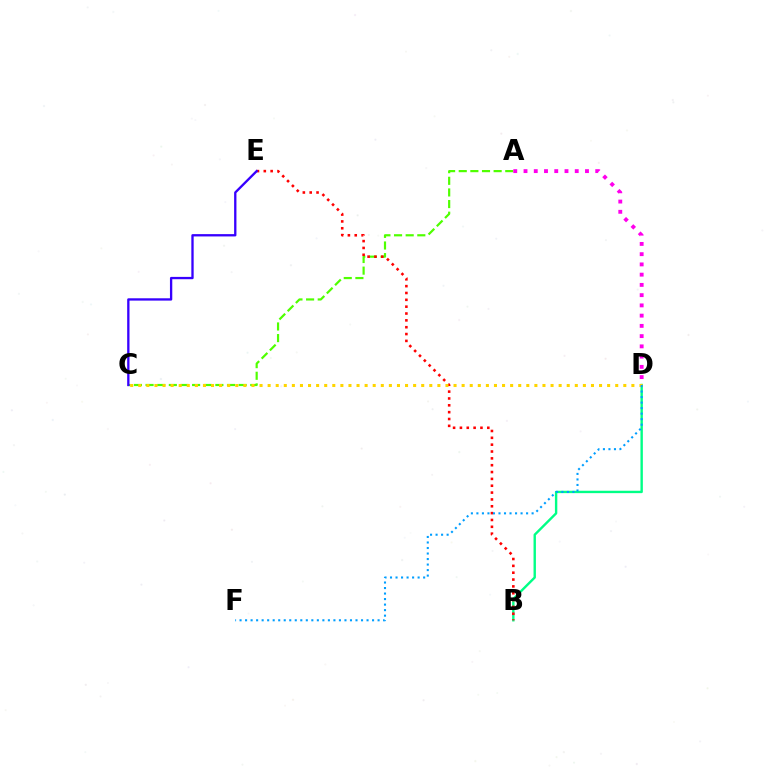{('B', 'D'): [{'color': '#00ff86', 'line_style': 'solid', 'thickness': 1.72}], ('A', 'C'): [{'color': '#4fff00', 'line_style': 'dashed', 'thickness': 1.58}], ('B', 'E'): [{'color': '#ff0000', 'line_style': 'dotted', 'thickness': 1.86}], ('C', 'D'): [{'color': '#ffd500', 'line_style': 'dotted', 'thickness': 2.2}], ('C', 'E'): [{'color': '#3700ff', 'line_style': 'solid', 'thickness': 1.67}], ('A', 'D'): [{'color': '#ff00ed', 'line_style': 'dotted', 'thickness': 2.78}], ('D', 'F'): [{'color': '#009eff', 'line_style': 'dotted', 'thickness': 1.5}]}